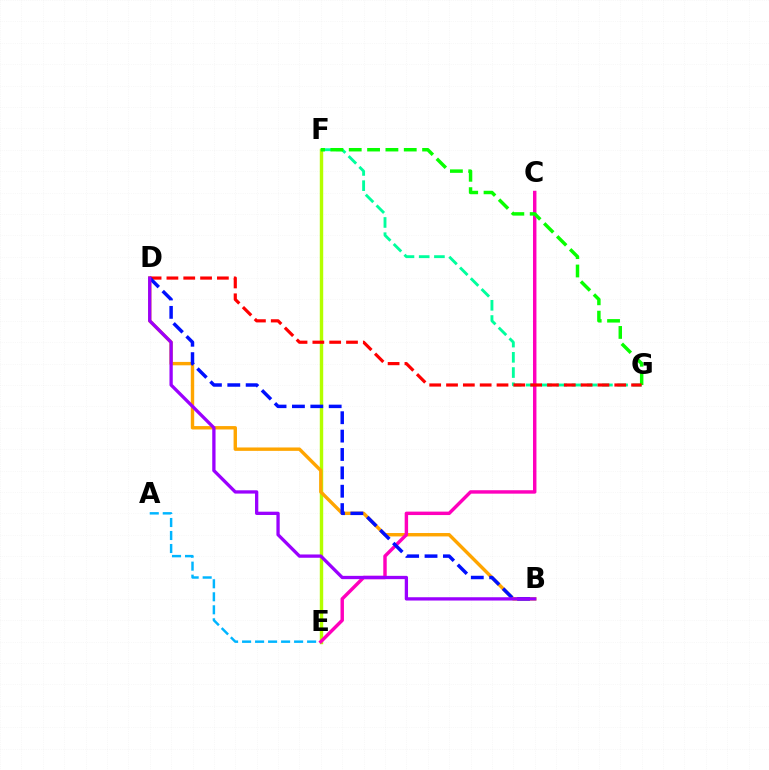{('E', 'F'): [{'color': '#b3ff00', 'line_style': 'solid', 'thickness': 2.46}], ('A', 'E'): [{'color': '#00b5ff', 'line_style': 'dashed', 'thickness': 1.77}], ('B', 'D'): [{'color': '#ffa500', 'line_style': 'solid', 'thickness': 2.45}, {'color': '#0010ff', 'line_style': 'dashed', 'thickness': 2.5}, {'color': '#9b00ff', 'line_style': 'solid', 'thickness': 2.37}], ('F', 'G'): [{'color': '#00ff9d', 'line_style': 'dashed', 'thickness': 2.07}, {'color': '#08ff00', 'line_style': 'dashed', 'thickness': 2.49}], ('C', 'E'): [{'color': '#ff00bd', 'line_style': 'solid', 'thickness': 2.47}], ('D', 'G'): [{'color': '#ff0000', 'line_style': 'dashed', 'thickness': 2.29}]}